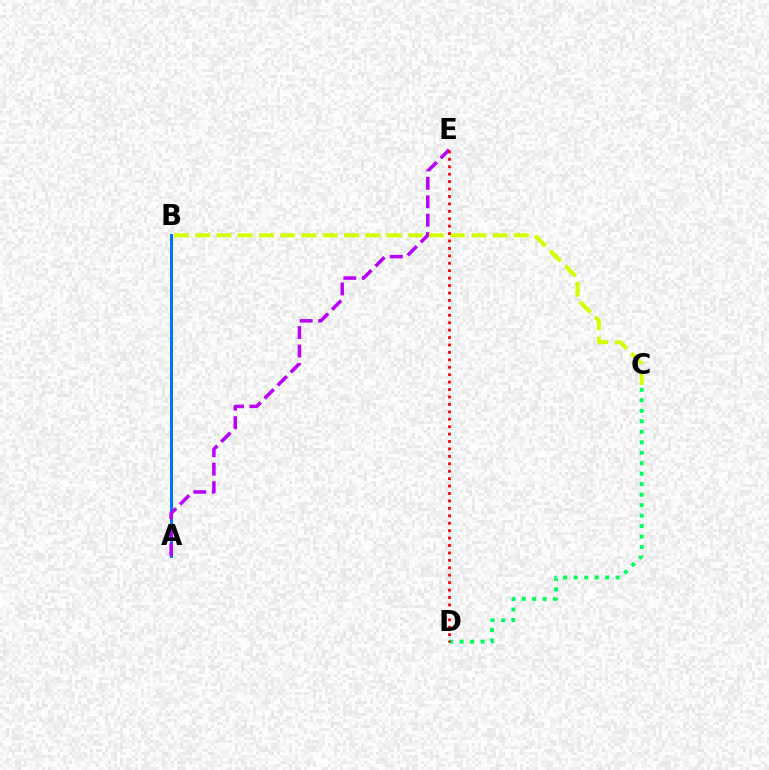{('A', 'B'): [{'color': '#0074ff', 'line_style': 'solid', 'thickness': 2.14}], ('C', 'D'): [{'color': '#00ff5c', 'line_style': 'dotted', 'thickness': 2.85}], ('A', 'E'): [{'color': '#b900ff', 'line_style': 'dashed', 'thickness': 2.51}], ('B', 'C'): [{'color': '#d1ff00', 'line_style': 'dashed', 'thickness': 2.89}], ('D', 'E'): [{'color': '#ff0000', 'line_style': 'dotted', 'thickness': 2.02}]}